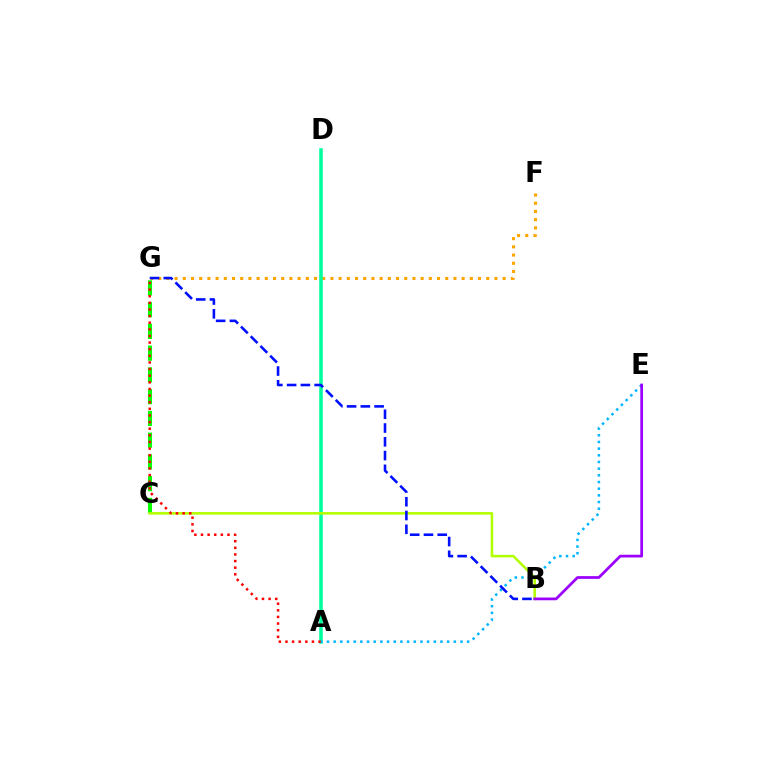{('F', 'G'): [{'color': '#ffa500', 'line_style': 'dotted', 'thickness': 2.23}], ('C', 'G'): [{'color': '#08ff00', 'line_style': 'dashed', 'thickness': 2.95}], ('A', 'D'): [{'color': '#ff00bd', 'line_style': 'dotted', 'thickness': 1.57}, {'color': '#00ff9d', 'line_style': 'solid', 'thickness': 2.56}], ('B', 'C'): [{'color': '#b3ff00', 'line_style': 'solid', 'thickness': 1.84}], ('A', 'G'): [{'color': '#ff0000', 'line_style': 'dotted', 'thickness': 1.8}], ('A', 'E'): [{'color': '#00b5ff', 'line_style': 'dotted', 'thickness': 1.81}], ('B', 'E'): [{'color': '#9b00ff', 'line_style': 'solid', 'thickness': 1.98}], ('B', 'G'): [{'color': '#0010ff', 'line_style': 'dashed', 'thickness': 1.87}]}